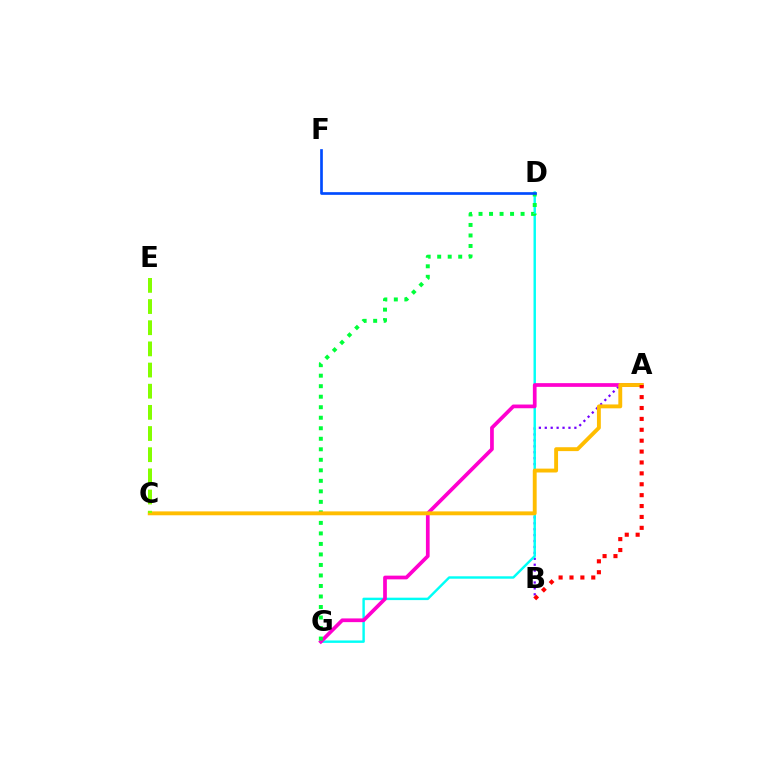{('A', 'B'): [{'color': '#7200ff', 'line_style': 'dotted', 'thickness': 1.61}, {'color': '#ff0000', 'line_style': 'dotted', 'thickness': 2.96}], ('D', 'G'): [{'color': '#00fff6', 'line_style': 'solid', 'thickness': 1.75}, {'color': '#00ff39', 'line_style': 'dotted', 'thickness': 2.86}], ('A', 'G'): [{'color': '#ff00cf', 'line_style': 'solid', 'thickness': 2.68}], ('A', 'C'): [{'color': '#ffbd00', 'line_style': 'solid', 'thickness': 2.8}], ('C', 'E'): [{'color': '#84ff00', 'line_style': 'dashed', 'thickness': 2.87}], ('D', 'F'): [{'color': '#004bff', 'line_style': 'solid', 'thickness': 1.93}]}